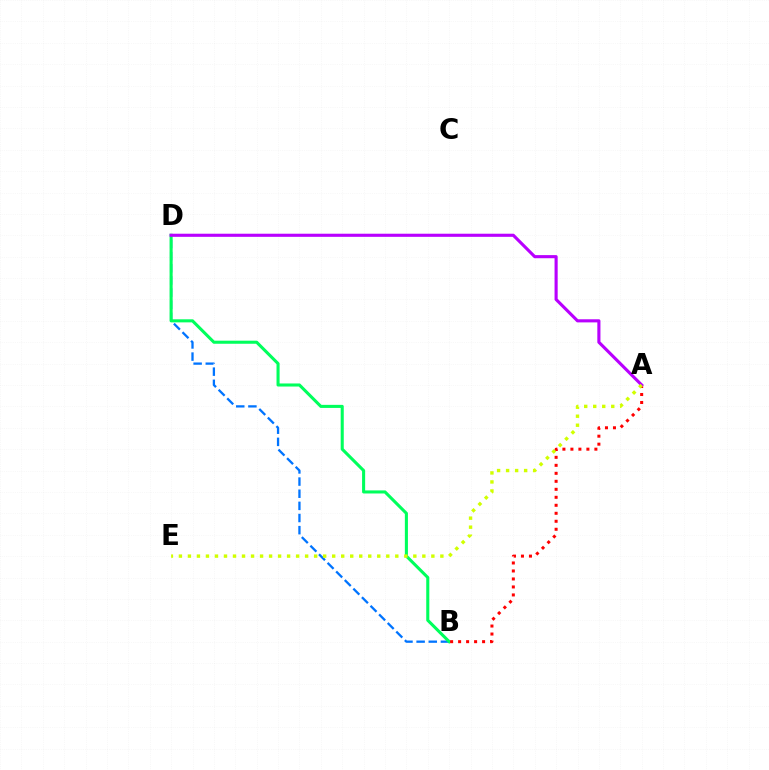{('B', 'D'): [{'color': '#0074ff', 'line_style': 'dashed', 'thickness': 1.65}, {'color': '#00ff5c', 'line_style': 'solid', 'thickness': 2.21}], ('A', 'B'): [{'color': '#ff0000', 'line_style': 'dotted', 'thickness': 2.17}], ('A', 'D'): [{'color': '#b900ff', 'line_style': 'solid', 'thickness': 2.24}], ('A', 'E'): [{'color': '#d1ff00', 'line_style': 'dotted', 'thickness': 2.45}]}